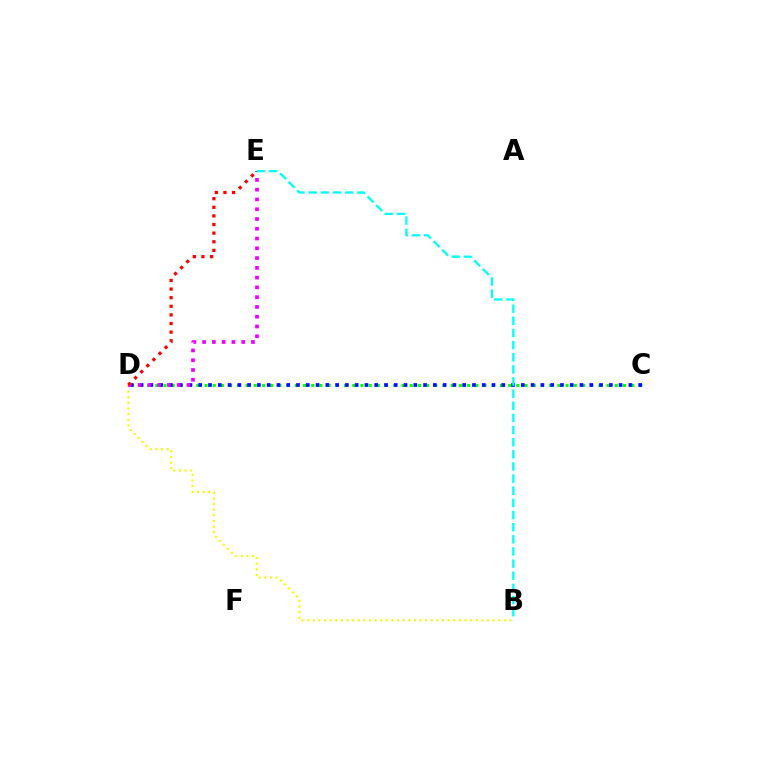{('C', 'D'): [{'color': '#08ff00', 'line_style': 'dotted', 'thickness': 2.23}, {'color': '#0010ff', 'line_style': 'dotted', 'thickness': 2.66}], ('B', 'D'): [{'color': '#fcf500', 'line_style': 'dotted', 'thickness': 1.53}], ('D', 'E'): [{'color': '#ee00ff', 'line_style': 'dotted', 'thickness': 2.66}, {'color': '#ff0000', 'line_style': 'dotted', 'thickness': 2.34}], ('B', 'E'): [{'color': '#00fff6', 'line_style': 'dashed', 'thickness': 1.65}]}